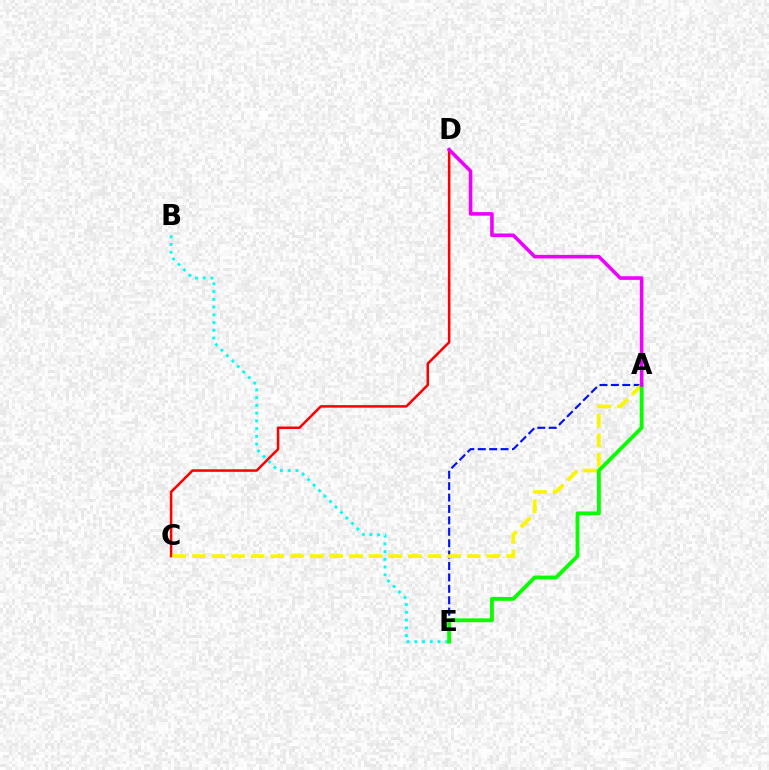{('B', 'E'): [{'color': '#00fff6', 'line_style': 'dotted', 'thickness': 2.1}], ('C', 'D'): [{'color': '#ff0000', 'line_style': 'solid', 'thickness': 1.82}], ('A', 'E'): [{'color': '#0010ff', 'line_style': 'dashed', 'thickness': 1.55}, {'color': '#08ff00', 'line_style': 'solid', 'thickness': 2.76}], ('A', 'C'): [{'color': '#fcf500', 'line_style': 'dashed', 'thickness': 2.67}], ('A', 'D'): [{'color': '#ee00ff', 'line_style': 'solid', 'thickness': 2.58}]}